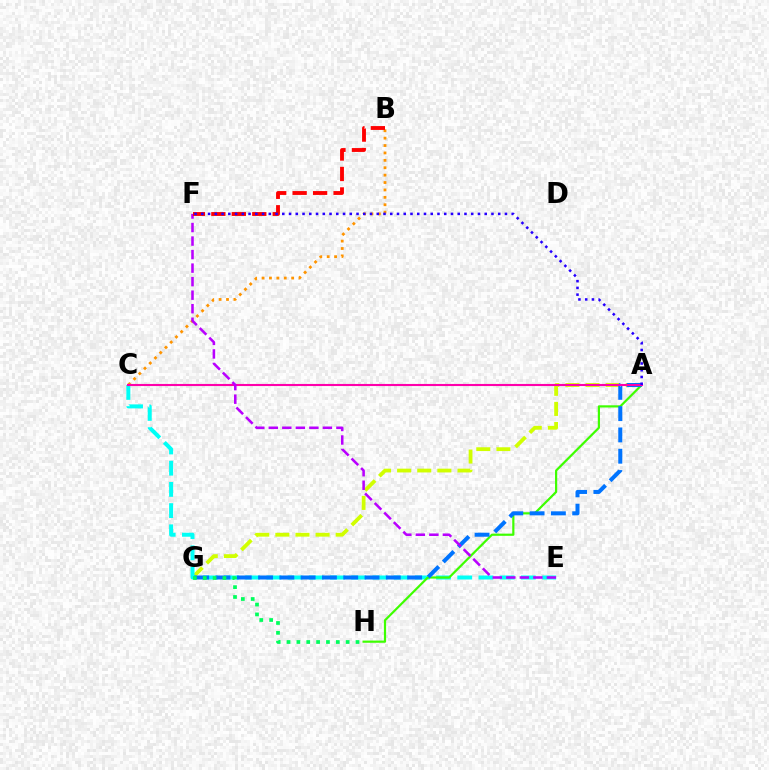{('A', 'G'): [{'color': '#d1ff00', 'line_style': 'dashed', 'thickness': 2.73}, {'color': '#0074ff', 'line_style': 'dashed', 'thickness': 2.89}], ('C', 'E'): [{'color': '#00fff6', 'line_style': 'dashed', 'thickness': 2.88}], ('A', 'H'): [{'color': '#3dff00', 'line_style': 'solid', 'thickness': 1.58}], ('B', 'C'): [{'color': '#ff9400', 'line_style': 'dotted', 'thickness': 2.01}], ('A', 'C'): [{'color': '#ff00ac', 'line_style': 'solid', 'thickness': 1.52}], ('E', 'F'): [{'color': '#b900ff', 'line_style': 'dashed', 'thickness': 1.84}], ('B', 'F'): [{'color': '#ff0000', 'line_style': 'dashed', 'thickness': 2.78}], ('A', 'F'): [{'color': '#2500ff', 'line_style': 'dotted', 'thickness': 1.83}], ('G', 'H'): [{'color': '#00ff5c', 'line_style': 'dotted', 'thickness': 2.68}]}